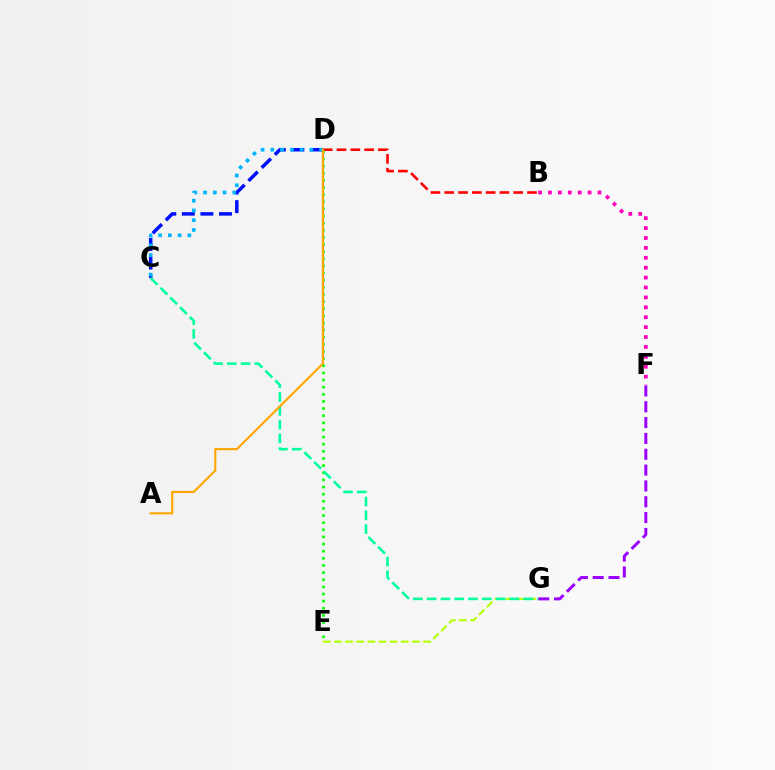{('C', 'D'): [{'color': '#0010ff', 'line_style': 'dashed', 'thickness': 2.52}, {'color': '#00b5ff', 'line_style': 'dotted', 'thickness': 2.65}], ('B', 'F'): [{'color': '#ff00bd', 'line_style': 'dotted', 'thickness': 2.69}], ('B', 'D'): [{'color': '#ff0000', 'line_style': 'dashed', 'thickness': 1.87}], ('E', 'G'): [{'color': '#b3ff00', 'line_style': 'dashed', 'thickness': 1.51}], ('D', 'E'): [{'color': '#08ff00', 'line_style': 'dotted', 'thickness': 1.94}], ('F', 'G'): [{'color': '#9b00ff', 'line_style': 'dashed', 'thickness': 2.15}], ('C', 'G'): [{'color': '#00ff9d', 'line_style': 'dashed', 'thickness': 1.87}], ('A', 'D'): [{'color': '#ffa500', 'line_style': 'solid', 'thickness': 1.52}]}